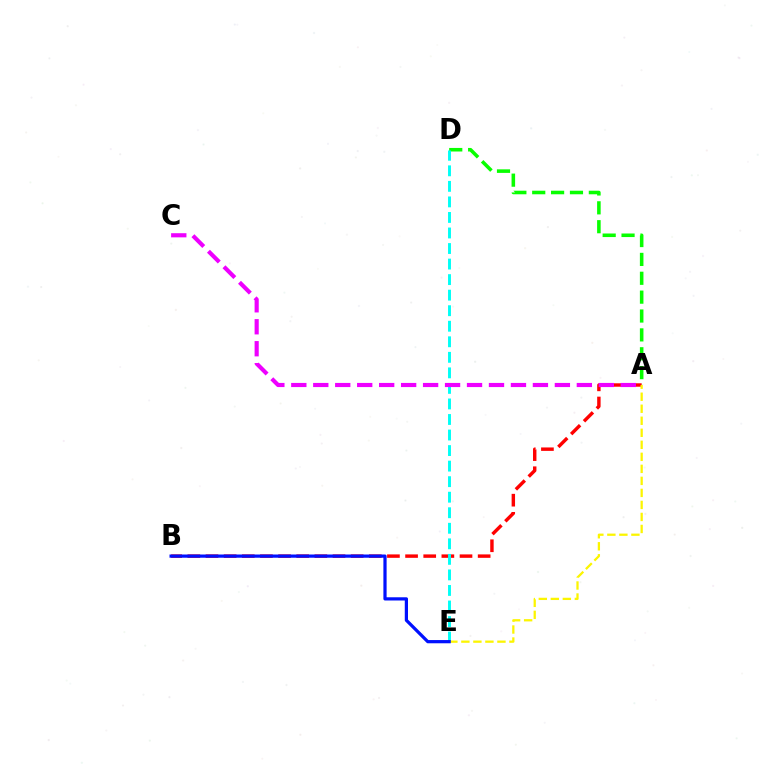{('A', 'D'): [{'color': '#08ff00', 'line_style': 'dashed', 'thickness': 2.56}], ('A', 'B'): [{'color': '#ff0000', 'line_style': 'dashed', 'thickness': 2.46}], ('D', 'E'): [{'color': '#00fff6', 'line_style': 'dashed', 'thickness': 2.11}], ('A', 'C'): [{'color': '#ee00ff', 'line_style': 'dashed', 'thickness': 2.98}], ('A', 'E'): [{'color': '#fcf500', 'line_style': 'dashed', 'thickness': 1.63}], ('B', 'E'): [{'color': '#0010ff', 'line_style': 'solid', 'thickness': 2.32}]}